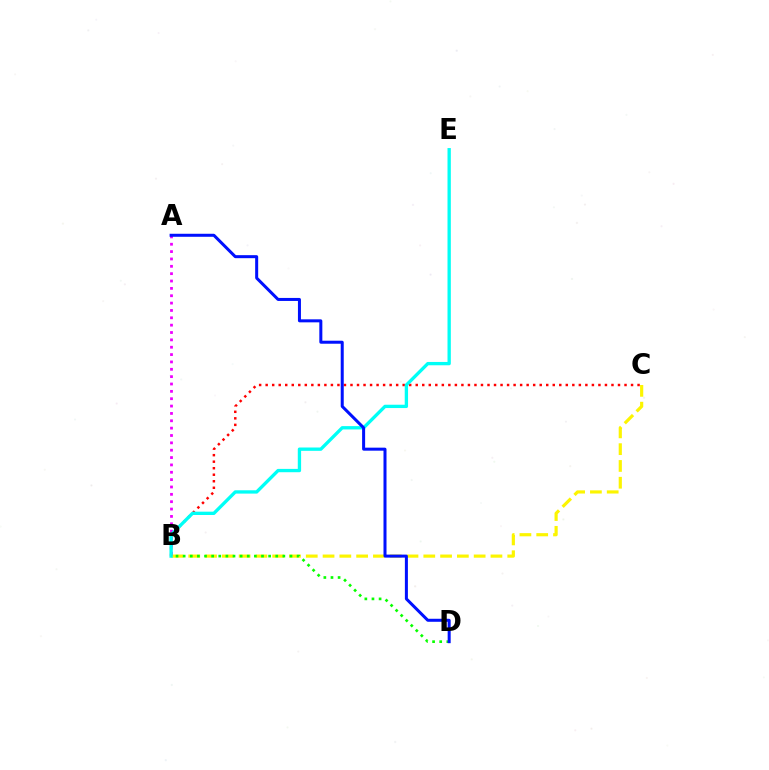{('B', 'C'): [{'color': '#fcf500', 'line_style': 'dashed', 'thickness': 2.28}, {'color': '#ff0000', 'line_style': 'dotted', 'thickness': 1.77}], ('A', 'B'): [{'color': '#ee00ff', 'line_style': 'dotted', 'thickness': 2.0}], ('B', 'E'): [{'color': '#00fff6', 'line_style': 'solid', 'thickness': 2.39}], ('B', 'D'): [{'color': '#08ff00', 'line_style': 'dotted', 'thickness': 1.93}], ('A', 'D'): [{'color': '#0010ff', 'line_style': 'solid', 'thickness': 2.17}]}